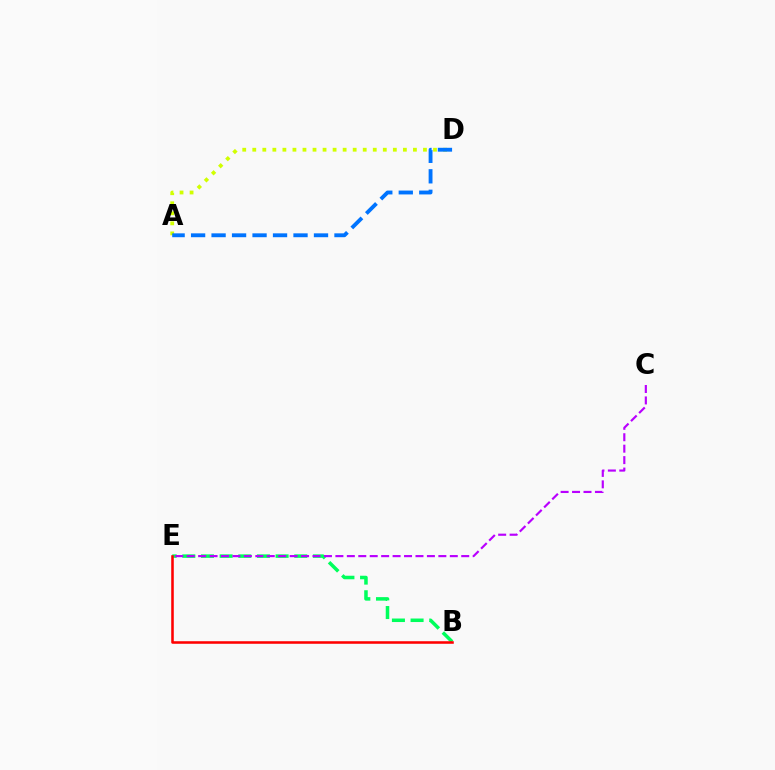{('A', 'D'): [{'color': '#d1ff00', 'line_style': 'dotted', 'thickness': 2.73}, {'color': '#0074ff', 'line_style': 'dashed', 'thickness': 2.78}], ('B', 'E'): [{'color': '#00ff5c', 'line_style': 'dashed', 'thickness': 2.53}, {'color': '#ff0000', 'line_style': 'solid', 'thickness': 1.84}], ('C', 'E'): [{'color': '#b900ff', 'line_style': 'dashed', 'thickness': 1.55}]}